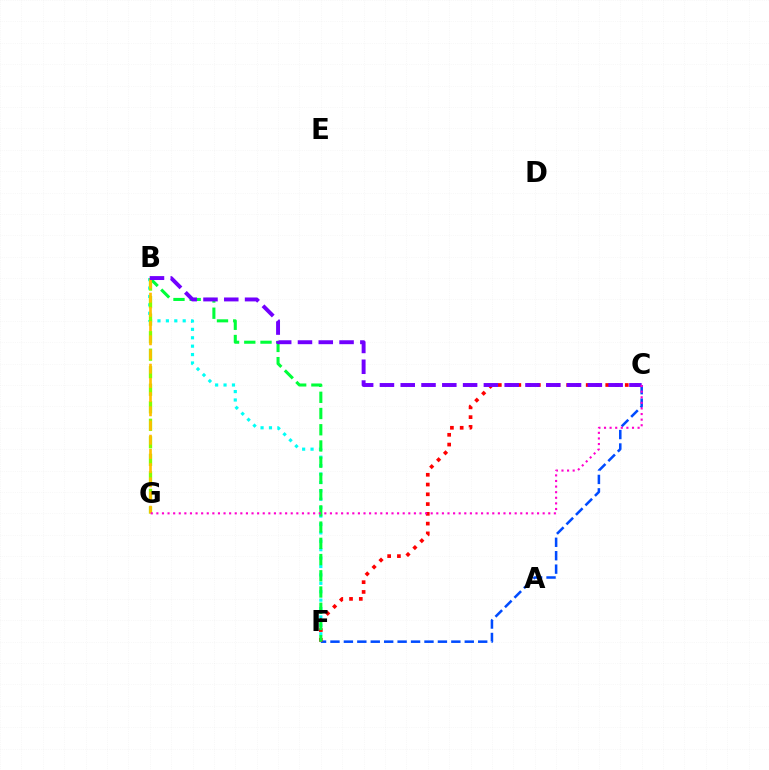{('B', 'F'): [{'color': '#00fff6', 'line_style': 'dotted', 'thickness': 2.28}, {'color': '#00ff39', 'line_style': 'dashed', 'thickness': 2.2}], ('C', 'F'): [{'color': '#004bff', 'line_style': 'dashed', 'thickness': 1.82}, {'color': '#ff0000', 'line_style': 'dotted', 'thickness': 2.65}], ('B', 'G'): [{'color': '#84ff00', 'line_style': 'dashed', 'thickness': 2.38}, {'color': '#ffbd00', 'line_style': 'dashed', 'thickness': 1.93}], ('B', 'C'): [{'color': '#7200ff', 'line_style': 'dashed', 'thickness': 2.82}], ('C', 'G'): [{'color': '#ff00cf', 'line_style': 'dotted', 'thickness': 1.52}]}